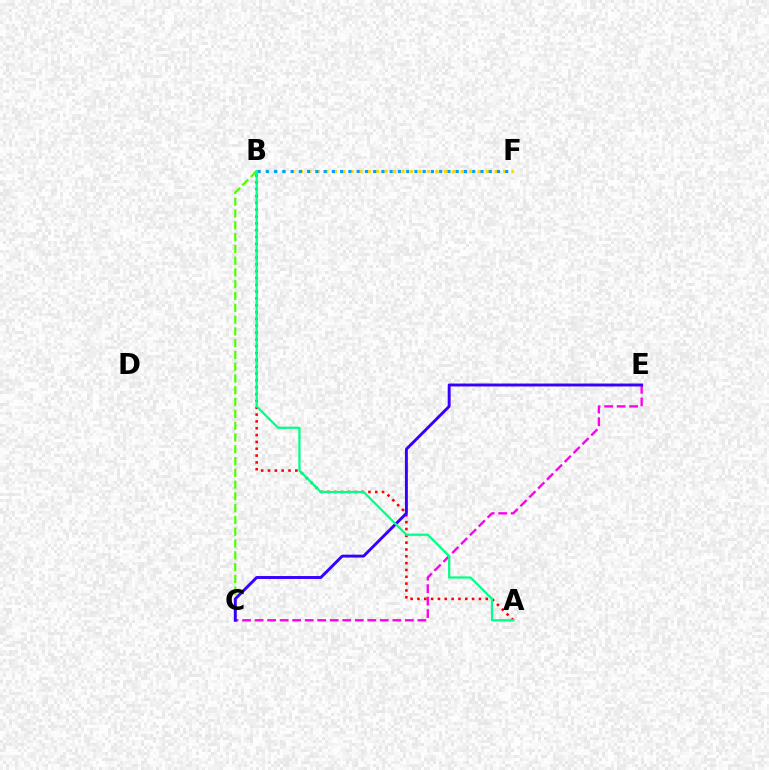{('B', 'F'): [{'color': '#ffd500', 'line_style': 'dotted', 'thickness': 2.3}, {'color': '#009eff', 'line_style': 'dotted', 'thickness': 2.24}], ('B', 'C'): [{'color': '#4fff00', 'line_style': 'dashed', 'thickness': 1.6}], ('C', 'E'): [{'color': '#ff00ed', 'line_style': 'dashed', 'thickness': 1.7}, {'color': '#3700ff', 'line_style': 'solid', 'thickness': 2.11}], ('A', 'B'): [{'color': '#ff0000', 'line_style': 'dotted', 'thickness': 1.86}, {'color': '#00ff86', 'line_style': 'solid', 'thickness': 1.6}]}